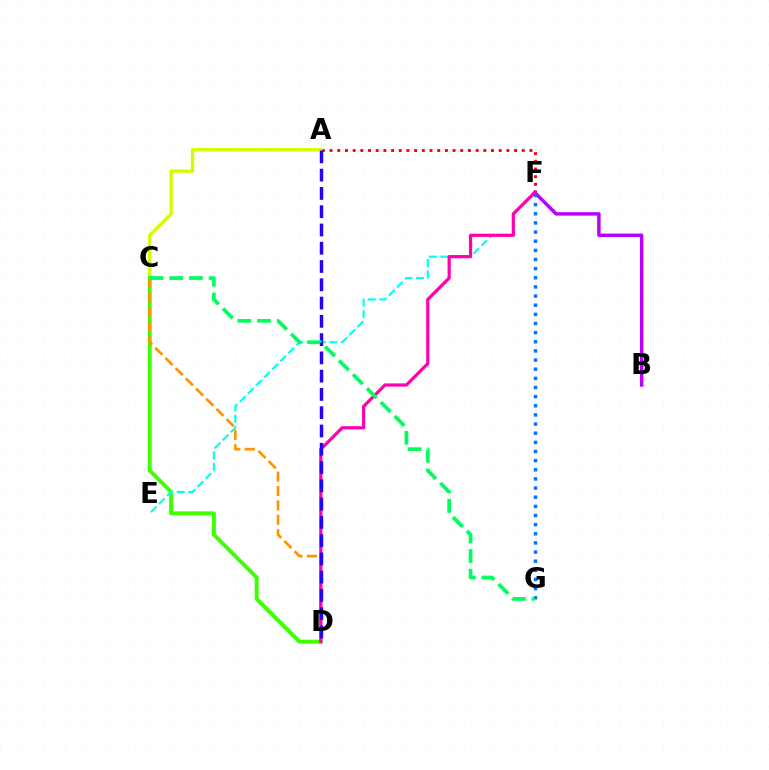{('A', 'F'): [{'color': '#ff0000', 'line_style': 'dotted', 'thickness': 2.09}], ('A', 'C'): [{'color': '#d1ff00', 'line_style': 'solid', 'thickness': 2.43}], ('C', 'D'): [{'color': '#3dff00', 'line_style': 'solid', 'thickness': 2.83}, {'color': '#ff9400', 'line_style': 'dashed', 'thickness': 1.96}], ('E', 'F'): [{'color': '#00fff6', 'line_style': 'dashed', 'thickness': 1.55}], ('B', 'F'): [{'color': '#b900ff', 'line_style': 'solid', 'thickness': 2.49}], ('F', 'G'): [{'color': '#0074ff', 'line_style': 'dotted', 'thickness': 2.48}], ('D', 'F'): [{'color': '#ff00ac', 'line_style': 'solid', 'thickness': 2.31}], ('A', 'D'): [{'color': '#2500ff', 'line_style': 'dashed', 'thickness': 2.48}], ('C', 'G'): [{'color': '#00ff5c', 'line_style': 'dashed', 'thickness': 2.67}]}